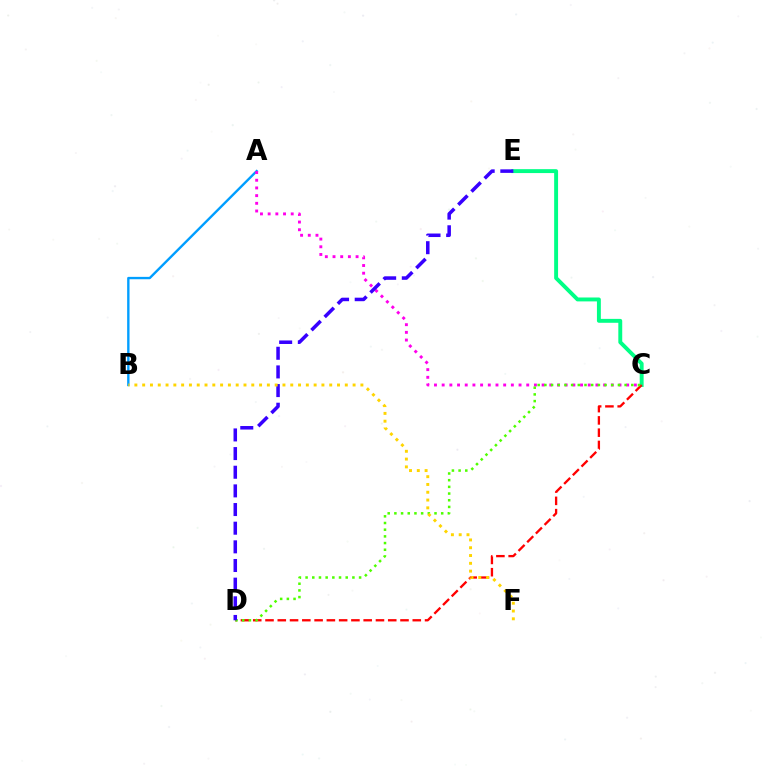{('C', 'E'): [{'color': '#00ff86', 'line_style': 'solid', 'thickness': 2.81}], ('C', 'D'): [{'color': '#ff0000', 'line_style': 'dashed', 'thickness': 1.67}, {'color': '#4fff00', 'line_style': 'dotted', 'thickness': 1.82}], ('A', 'B'): [{'color': '#009eff', 'line_style': 'solid', 'thickness': 1.71}], ('A', 'C'): [{'color': '#ff00ed', 'line_style': 'dotted', 'thickness': 2.09}], ('D', 'E'): [{'color': '#3700ff', 'line_style': 'dashed', 'thickness': 2.53}], ('B', 'F'): [{'color': '#ffd500', 'line_style': 'dotted', 'thickness': 2.12}]}